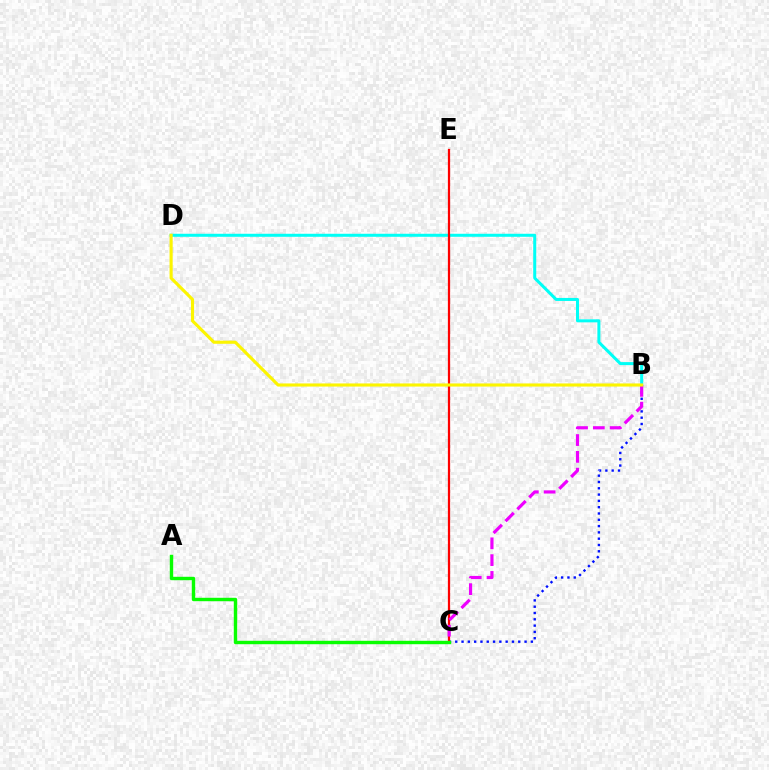{('B', 'C'): [{'color': '#0010ff', 'line_style': 'dotted', 'thickness': 1.71}, {'color': '#ee00ff', 'line_style': 'dashed', 'thickness': 2.28}], ('B', 'D'): [{'color': '#00fff6', 'line_style': 'solid', 'thickness': 2.17}, {'color': '#fcf500', 'line_style': 'solid', 'thickness': 2.25}], ('C', 'E'): [{'color': '#ff0000', 'line_style': 'solid', 'thickness': 1.62}], ('A', 'C'): [{'color': '#08ff00', 'line_style': 'solid', 'thickness': 2.46}]}